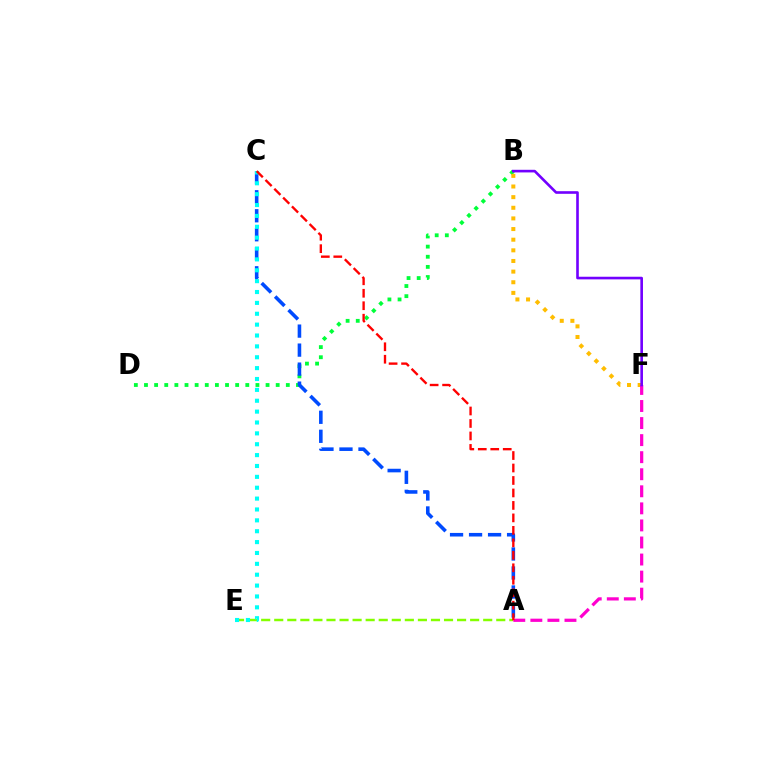{('A', 'E'): [{'color': '#84ff00', 'line_style': 'dashed', 'thickness': 1.77}], ('B', 'D'): [{'color': '#00ff39', 'line_style': 'dotted', 'thickness': 2.75}], ('A', 'C'): [{'color': '#004bff', 'line_style': 'dashed', 'thickness': 2.58}, {'color': '#ff0000', 'line_style': 'dashed', 'thickness': 1.69}], ('C', 'E'): [{'color': '#00fff6', 'line_style': 'dotted', 'thickness': 2.95}], ('B', 'F'): [{'color': '#ffbd00', 'line_style': 'dotted', 'thickness': 2.89}, {'color': '#7200ff', 'line_style': 'solid', 'thickness': 1.89}], ('A', 'F'): [{'color': '#ff00cf', 'line_style': 'dashed', 'thickness': 2.32}]}